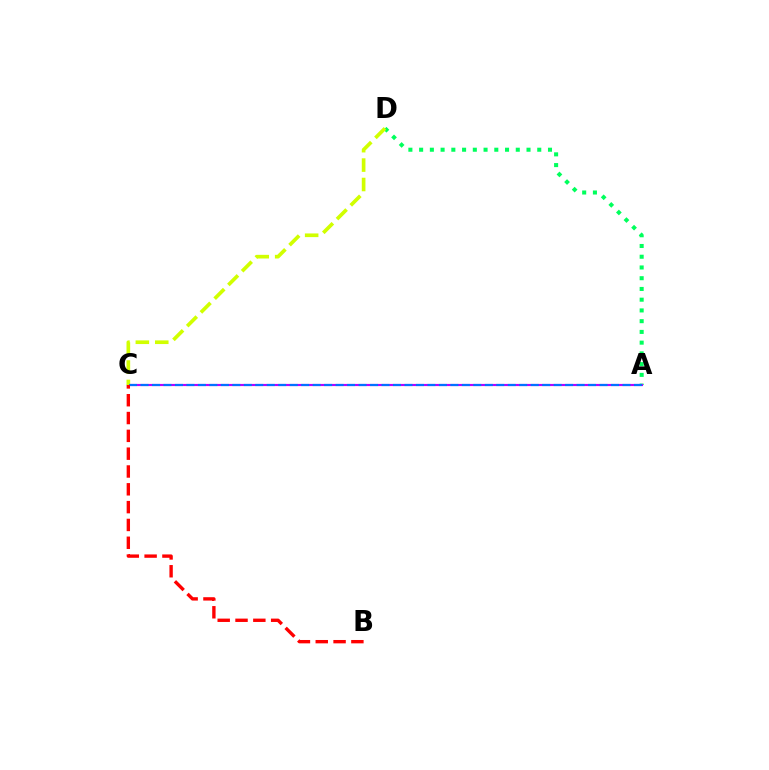{('A', 'D'): [{'color': '#00ff5c', 'line_style': 'dotted', 'thickness': 2.92}], ('A', 'C'): [{'color': '#b900ff', 'line_style': 'solid', 'thickness': 1.55}, {'color': '#0074ff', 'line_style': 'dashed', 'thickness': 1.56}], ('C', 'D'): [{'color': '#d1ff00', 'line_style': 'dashed', 'thickness': 2.64}], ('B', 'C'): [{'color': '#ff0000', 'line_style': 'dashed', 'thickness': 2.42}]}